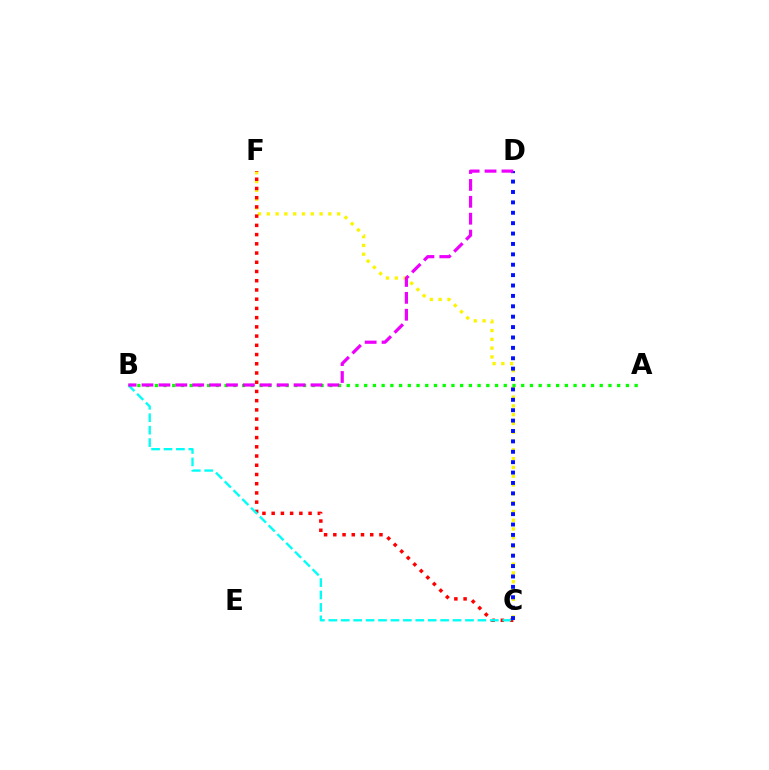{('C', 'F'): [{'color': '#fcf500', 'line_style': 'dotted', 'thickness': 2.39}, {'color': '#ff0000', 'line_style': 'dotted', 'thickness': 2.51}], ('A', 'B'): [{'color': '#08ff00', 'line_style': 'dotted', 'thickness': 2.37}], ('B', 'C'): [{'color': '#00fff6', 'line_style': 'dashed', 'thickness': 1.69}], ('C', 'D'): [{'color': '#0010ff', 'line_style': 'dotted', 'thickness': 2.82}], ('B', 'D'): [{'color': '#ee00ff', 'line_style': 'dashed', 'thickness': 2.3}]}